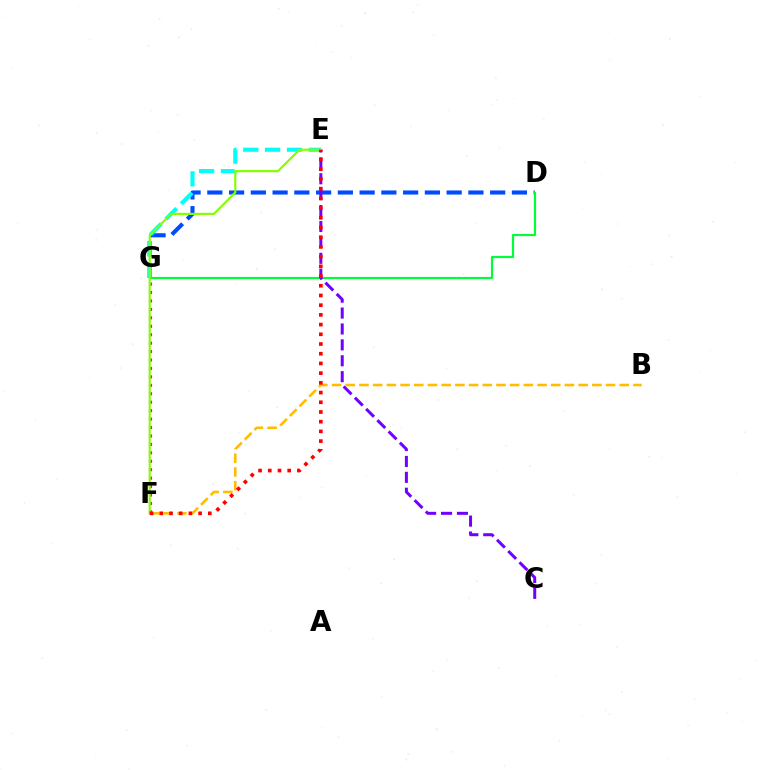{('D', 'G'): [{'color': '#004bff', 'line_style': 'dashed', 'thickness': 2.96}, {'color': '#00ff39', 'line_style': 'solid', 'thickness': 1.57}], ('E', 'G'): [{'color': '#00fff6', 'line_style': 'dashed', 'thickness': 2.97}], ('B', 'F'): [{'color': '#ffbd00', 'line_style': 'dashed', 'thickness': 1.86}], ('C', 'E'): [{'color': '#7200ff', 'line_style': 'dashed', 'thickness': 2.16}], ('F', 'G'): [{'color': '#ff00cf', 'line_style': 'dotted', 'thickness': 2.29}], ('E', 'F'): [{'color': '#84ff00', 'line_style': 'solid', 'thickness': 1.57}, {'color': '#ff0000', 'line_style': 'dotted', 'thickness': 2.64}]}